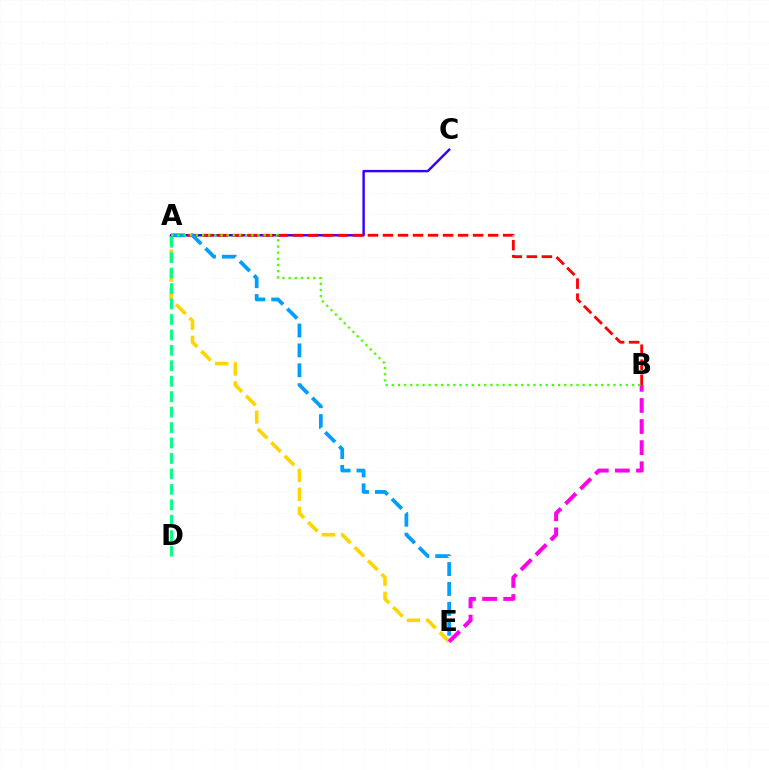{('A', 'E'): [{'color': '#ffd500', 'line_style': 'dashed', 'thickness': 2.58}, {'color': '#009eff', 'line_style': 'dashed', 'thickness': 2.7}], ('A', 'C'): [{'color': '#3700ff', 'line_style': 'solid', 'thickness': 1.76}], ('A', 'B'): [{'color': '#ff0000', 'line_style': 'dashed', 'thickness': 2.04}, {'color': '#4fff00', 'line_style': 'dotted', 'thickness': 1.67}], ('B', 'E'): [{'color': '#ff00ed', 'line_style': 'dashed', 'thickness': 2.87}], ('A', 'D'): [{'color': '#00ff86', 'line_style': 'dashed', 'thickness': 2.1}]}